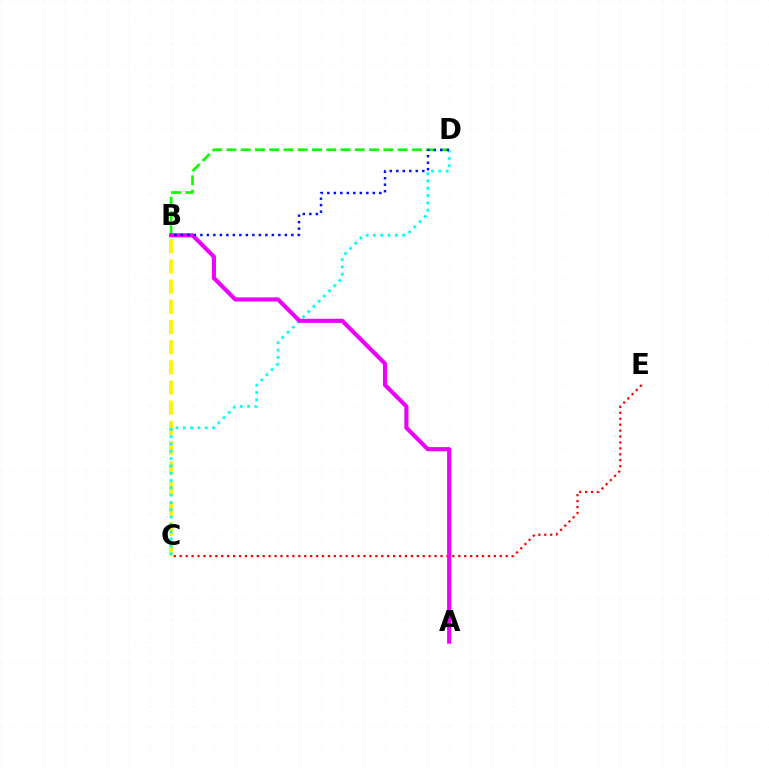{('B', 'D'): [{'color': '#08ff00', 'line_style': 'dashed', 'thickness': 1.94}, {'color': '#0010ff', 'line_style': 'dotted', 'thickness': 1.77}], ('C', 'E'): [{'color': '#ff0000', 'line_style': 'dotted', 'thickness': 1.61}], ('B', 'C'): [{'color': '#fcf500', 'line_style': 'dashed', 'thickness': 2.74}], ('C', 'D'): [{'color': '#00fff6', 'line_style': 'dotted', 'thickness': 1.99}], ('A', 'B'): [{'color': '#ee00ff', 'line_style': 'solid', 'thickness': 2.96}]}